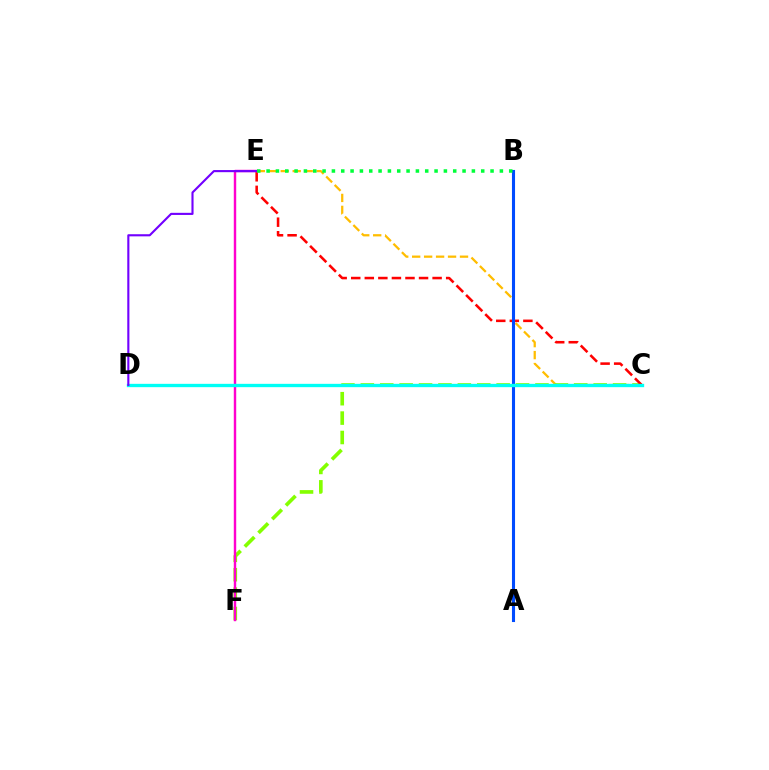{('C', 'E'): [{'color': '#ffbd00', 'line_style': 'dashed', 'thickness': 1.62}, {'color': '#ff0000', 'line_style': 'dashed', 'thickness': 1.84}], ('C', 'F'): [{'color': '#84ff00', 'line_style': 'dashed', 'thickness': 2.64}], ('E', 'F'): [{'color': '#ff00cf', 'line_style': 'solid', 'thickness': 1.74}], ('A', 'B'): [{'color': '#004bff', 'line_style': 'solid', 'thickness': 2.22}], ('C', 'D'): [{'color': '#00fff6', 'line_style': 'solid', 'thickness': 2.4}], ('D', 'E'): [{'color': '#7200ff', 'line_style': 'solid', 'thickness': 1.53}], ('B', 'E'): [{'color': '#00ff39', 'line_style': 'dotted', 'thickness': 2.54}]}